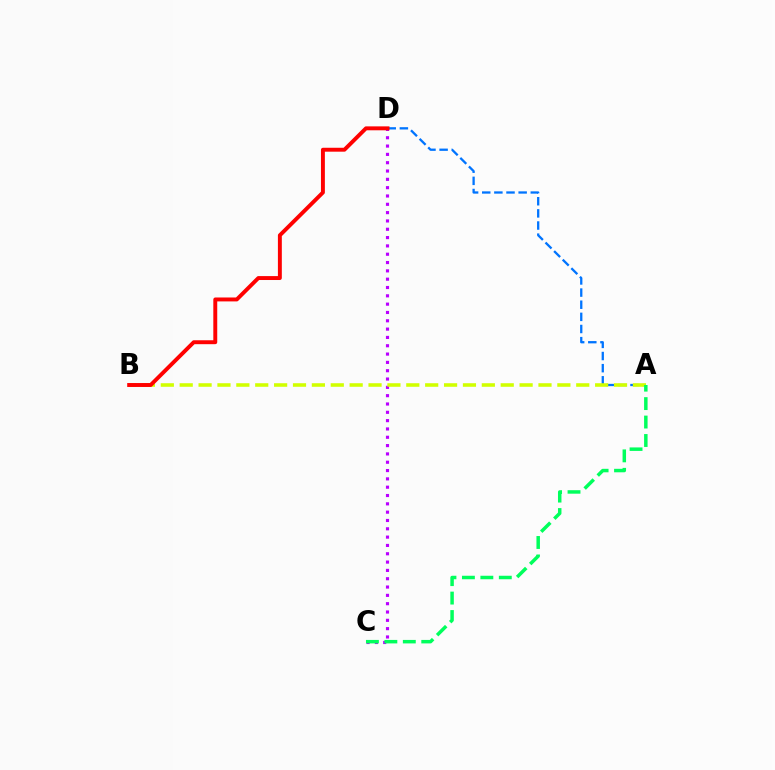{('C', 'D'): [{'color': '#b900ff', 'line_style': 'dotted', 'thickness': 2.26}], ('A', 'D'): [{'color': '#0074ff', 'line_style': 'dashed', 'thickness': 1.65}], ('A', 'B'): [{'color': '#d1ff00', 'line_style': 'dashed', 'thickness': 2.57}], ('A', 'C'): [{'color': '#00ff5c', 'line_style': 'dashed', 'thickness': 2.51}], ('B', 'D'): [{'color': '#ff0000', 'line_style': 'solid', 'thickness': 2.82}]}